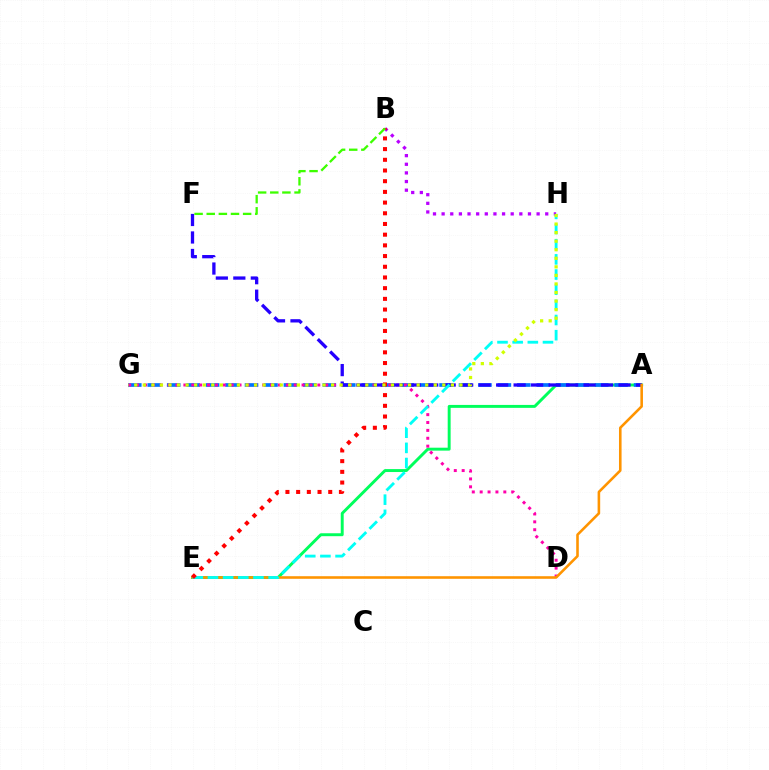{('A', 'E'): [{'color': '#00ff5c', 'line_style': 'solid', 'thickness': 2.11}, {'color': '#ff9400', 'line_style': 'solid', 'thickness': 1.86}], ('B', 'H'): [{'color': '#b900ff', 'line_style': 'dotted', 'thickness': 2.35}], ('A', 'G'): [{'color': '#0074ff', 'line_style': 'dashed', 'thickness': 2.64}], ('D', 'G'): [{'color': '#ff00ac', 'line_style': 'dotted', 'thickness': 2.14}], ('A', 'F'): [{'color': '#2500ff', 'line_style': 'dashed', 'thickness': 2.37}], ('E', 'H'): [{'color': '#00fff6', 'line_style': 'dashed', 'thickness': 2.06}], ('B', 'E'): [{'color': '#ff0000', 'line_style': 'dotted', 'thickness': 2.91}], ('G', 'H'): [{'color': '#d1ff00', 'line_style': 'dotted', 'thickness': 2.33}], ('B', 'F'): [{'color': '#3dff00', 'line_style': 'dashed', 'thickness': 1.65}]}